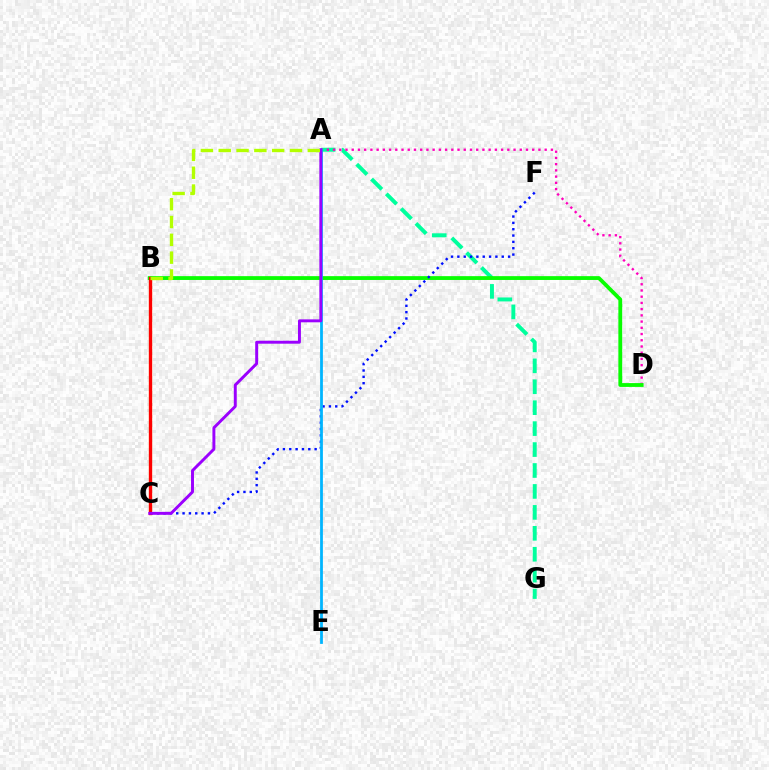{('B', 'C'): [{'color': '#ffa500', 'line_style': 'solid', 'thickness': 2.28}, {'color': '#ff0000', 'line_style': 'solid', 'thickness': 2.35}], ('A', 'G'): [{'color': '#00ff9d', 'line_style': 'dashed', 'thickness': 2.84}], ('A', 'D'): [{'color': '#ff00bd', 'line_style': 'dotted', 'thickness': 1.69}], ('B', 'D'): [{'color': '#08ff00', 'line_style': 'solid', 'thickness': 2.75}], ('C', 'F'): [{'color': '#0010ff', 'line_style': 'dotted', 'thickness': 1.72}], ('A', 'E'): [{'color': '#00b5ff', 'line_style': 'solid', 'thickness': 2.0}], ('A', 'C'): [{'color': '#9b00ff', 'line_style': 'solid', 'thickness': 2.11}], ('A', 'B'): [{'color': '#b3ff00', 'line_style': 'dashed', 'thickness': 2.42}]}